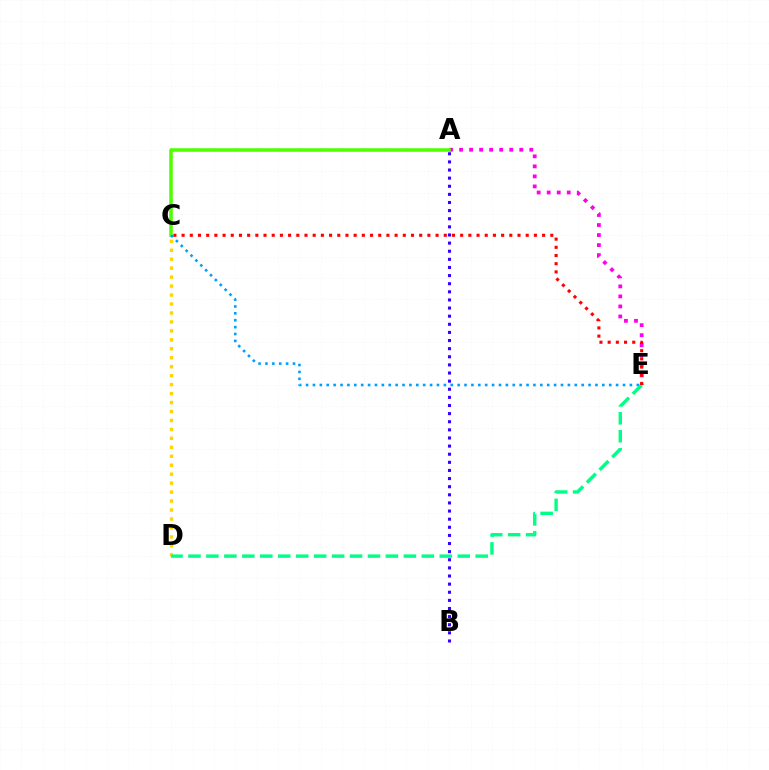{('A', 'E'): [{'color': '#ff00ed', 'line_style': 'dotted', 'thickness': 2.72}], ('A', 'C'): [{'color': '#4fff00', 'line_style': 'solid', 'thickness': 2.54}], ('C', 'E'): [{'color': '#009eff', 'line_style': 'dotted', 'thickness': 1.87}, {'color': '#ff0000', 'line_style': 'dotted', 'thickness': 2.23}], ('C', 'D'): [{'color': '#ffd500', 'line_style': 'dotted', 'thickness': 2.43}], ('A', 'B'): [{'color': '#3700ff', 'line_style': 'dotted', 'thickness': 2.21}], ('D', 'E'): [{'color': '#00ff86', 'line_style': 'dashed', 'thickness': 2.44}]}